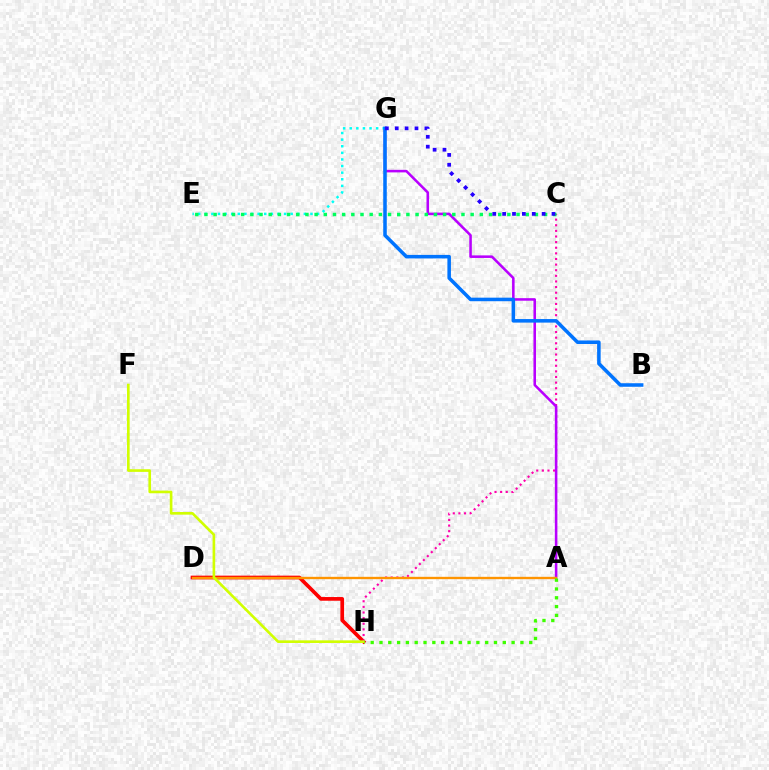{('D', 'H'): [{'color': '#ff0000', 'line_style': 'solid', 'thickness': 2.66}], ('C', 'H'): [{'color': '#ff00ac', 'line_style': 'dotted', 'thickness': 1.53}], ('A', 'G'): [{'color': '#b900ff', 'line_style': 'solid', 'thickness': 1.84}], ('E', 'G'): [{'color': '#00fff6', 'line_style': 'dotted', 'thickness': 1.79}], ('C', 'E'): [{'color': '#00ff5c', 'line_style': 'dotted', 'thickness': 2.49}], ('A', 'D'): [{'color': '#ff9400', 'line_style': 'solid', 'thickness': 1.69}], ('B', 'G'): [{'color': '#0074ff', 'line_style': 'solid', 'thickness': 2.55}], ('F', 'H'): [{'color': '#d1ff00', 'line_style': 'solid', 'thickness': 1.9}], ('C', 'G'): [{'color': '#2500ff', 'line_style': 'dotted', 'thickness': 2.68}], ('A', 'H'): [{'color': '#3dff00', 'line_style': 'dotted', 'thickness': 2.39}]}